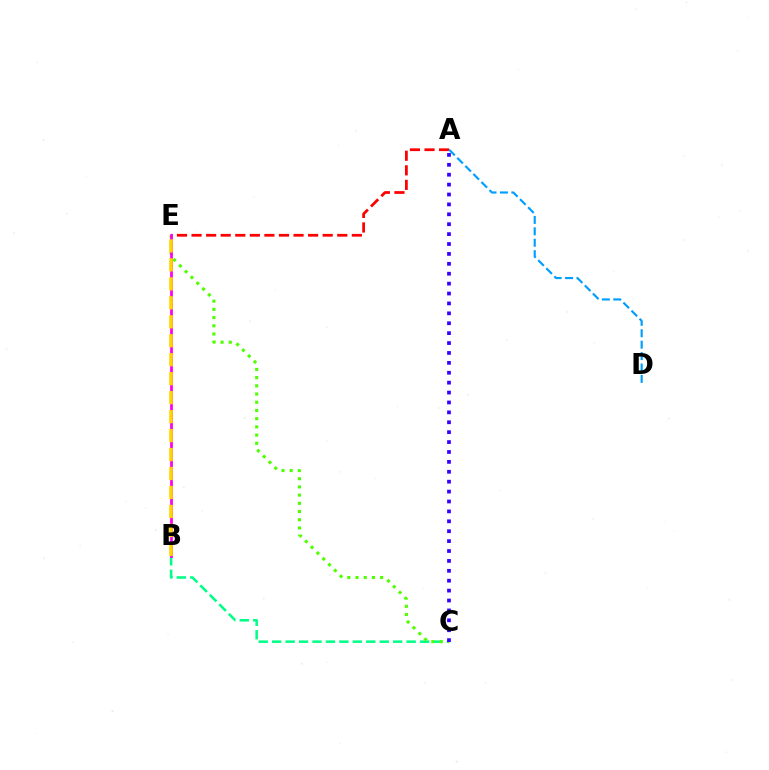{('A', 'E'): [{'color': '#ff0000', 'line_style': 'dashed', 'thickness': 1.98}], ('A', 'D'): [{'color': '#009eff', 'line_style': 'dashed', 'thickness': 1.55}], ('B', 'C'): [{'color': '#00ff86', 'line_style': 'dashed', 'thickness': 1.83}], ('C', 'E'): [{'color': '#4fff00', 'line_style': 'dotted', 'thickness': 2.23}], ('B', 'E'): [{'color': '#ff00ed', 'line_style': 'solid', 'thickness': 1.97}, {'color': '#ffd500', 'line_style': 'dashed', 'thickness': 2.58}], ('A', 'C'): [{'color': '#3700ff', 'line_style': 'dotted', 'thickness': 2.69}]}